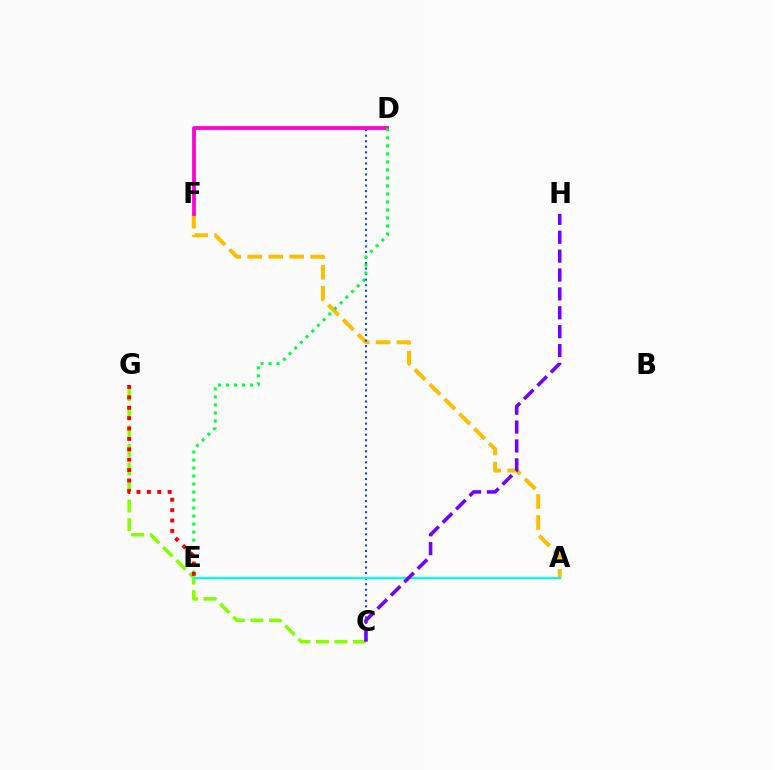{('A', 'F'): [{'color': '#ffbd00', 'line_style': 'dashed', 'thickness': 2.85}], ('C', 'G'): [{'color': '#84ff00', 'line_style': 'dashed', 'thickness': 2.52}], ('C', 'D'): [{'color': '#004bff', 'line_style': 'dotted', 'thickness': 1.5}], ('D', 'F'): [{'color': '#ff00cf', 'line_style': 'solid', 'thickness': 2.7}], ('D', 'E'): [{'color': '#00ff39', 'line_style': 'dotted', 'thickness': 2.18}], ('A', 'E'): [{'color': '#00fff6', 'line_style': 'solid', 'thickness': 1.55}], ('E', 'G'): [{'color': '#ff0000', 'line_style': 'dotted', 'thickness': 2.82}], ('C', 'H'): [{'color': '#7200ff', 'line_style': 'dashed', 'thickness': 2.57}]}